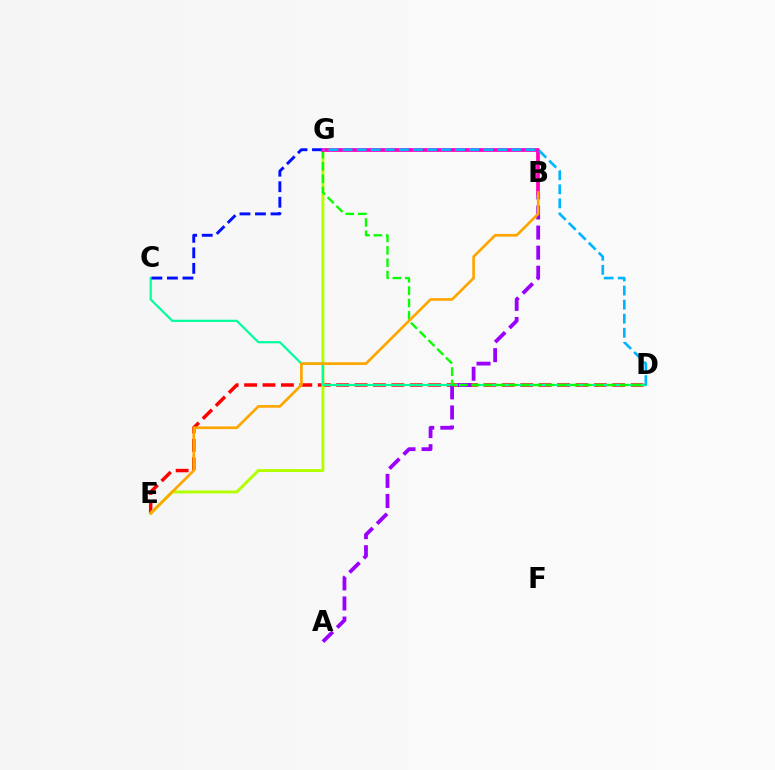{('D', 'E'): [{'color': '#ff0000', 'line_style': 'dashed', 'thickness': 2.5}], ('E', 'G'): [{'color': '#b3ff00', 'line_style': 'solid', 'thickness': 2.13}], ('C', 'D'): [{'color': '#00ff9d', 'line_style': 'solid', 'thickness': 1.59}], ('A', 'B'): [{'color': '#9b00ff', 'line_style': 'dashed', 'thickness': 2.73}], ('C', 'G'): [{'color': '#0010ff', 'line_style': 'dashed', 'thickness': 2.11}], ('D', 'G'): [{'color': '#08ff00', 'line_style': 'dashed', 'thickness': 1.68}, {'color': '#00b5ff', 'line_style': 'dashed', 'thickness': 1.91}], ('B', 'G'): [{'color': '#ff00bd', 'line_style': 'solid', 'thickness': 2.7}], ('B', 'E'): [{'color': '#ffa500', 'line_style': 'solid', 'thickness': 1.93}]}